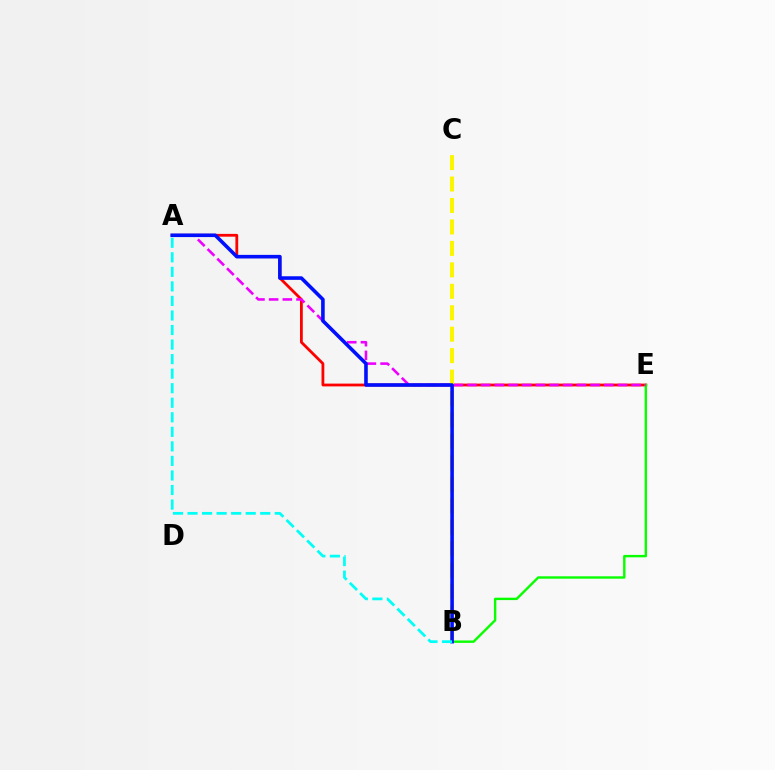{('A', 'E'): [{'color': '#ff0000', 'line_style': 'solid', 'thickness': 2.01}, {'color': '#ee00ff', 'line_style': 'dashed', 'thickness': 1.86}], ('B', 'E'): [{'color': '#08ff00', 'line_style': 'solid', 'thickness': 1.73}], ('B', 'C'): [{'color': '#fcf500', 'line_style': 'dashed', 'thickness': 2.91}], ('A', 'B'): [{'color': '#0010ff', 'line_style': 'solid', 'thickness': 2.58}, {'color': '#00fff6', 'line_style': 'dashed', 'thickness': 1.98}]}